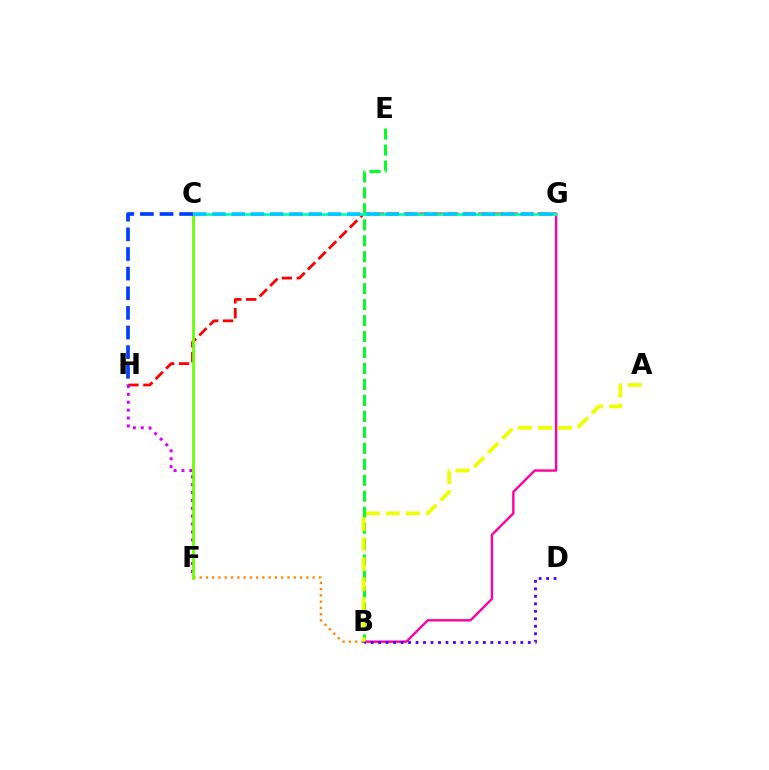{('B', 'F'): [{'color': '#ff8800', 'line_style': 'dotted', 'thickness': 1.71}], ('G', 'H'): [{'color': '#ff0000', 'line_style': 'dashed', 'thickness': 2.02}], ('B', 'E'): [{'color': '#00ff27', 'line_style': 'dashed', 'thickness': 2.17}], ('B', 'G'): [{'color': '#ff00a0', 'line_style': 'solid', 'thickness': 1.72}], ('C', 'G'): [{'color': '#00ffaf', 'line_style': 'solid', 'thickness': 1.94}, {'color': '#00c7ff', 'line_style': 'dashed', 'thickness': 2.62}], ('F', 'H'): [{'color': '#d600ff', 'line_style': 'dotted', 'thickness': 2.14}], ('B', 'D'): [{'color': '#4f00ff', 'line_style': 'dotted', 'thickness': 2.03}], ('C', 'F'): [{'color': '#66ff00', 'line_style': 'solid', 'thickness': 1.99}], ('C', 'H'): [{'color': '#003fff', 'line_style': 'dashed', 'thickness': 2.67}], ('A', 'B'): [{'color': '#eeff00', 'line_style': 'dashed', 'thickness': 2.72}]}